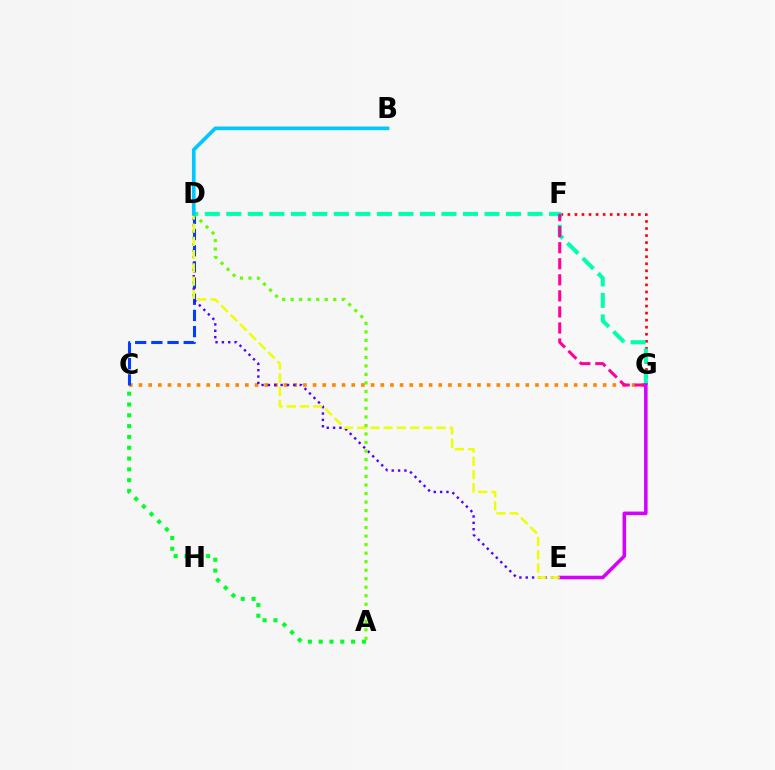{('A', 'C'): [{'color': '#00ff27', 'line_style': 'dotted', 'thickness': 2.94}], ('F', 'G'): [{'color': '#ff0000', 'line_style': 'dotted', 'thickness': 1.92}, {'color': '#ff00a0', 'line_style': 'dashed', 'thickness': 2.18}], ('C', 'G'): [{'color': '#ff8800', 'line_style': 'dotted', 'thickness': 2.63}], ('D', 'G'): [{'color': '#00ffaf', 'line_style': 'dashed', 'thickness': 2.92}], ('C', 'D'): [{'color': '#003fff', 'line_style': 'dashed', 'thickness': 2.2}], ('D', 'E'): [{'color': '#4f00ff', 'line_style': 'dotted', 'thickness': 1.73}, {'color': '#eeff00', 'line_style': 'dashed', 'thickness': 1.8}], ('E', 'G'): [{'color': '#d600ff', 'line_style': 'solid', 'thickness': 2.55}], ('A', 'D'): [{'color': '#66ff00', 'line_style': 'dotted', 'thickness': 2.31}], ('B', 'D'): [{'color': '#00c7ff', 'line_style': 'solid', 'thickness': 2.63}]}